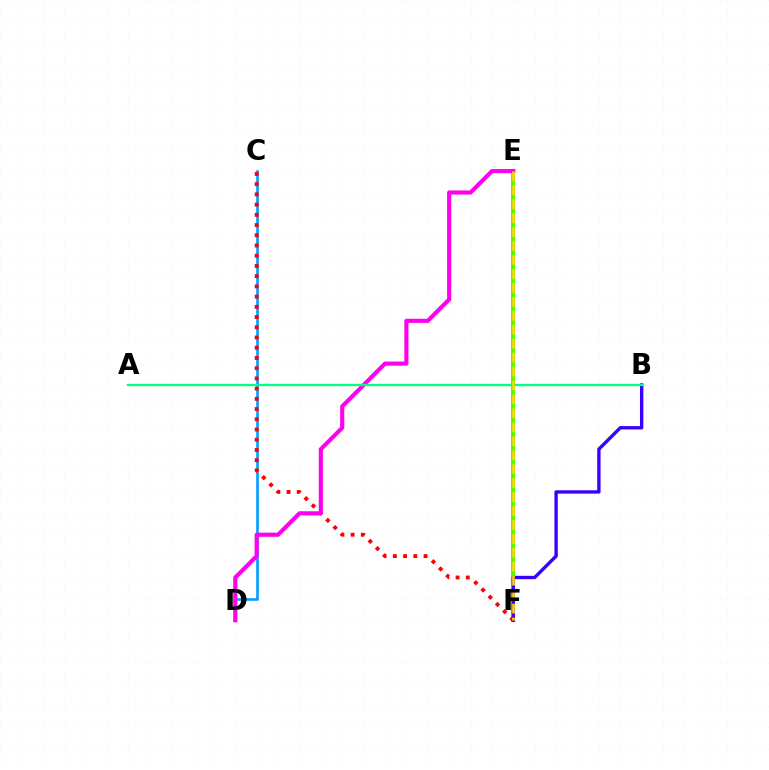{('E', 'F'): [{'color': '#4fff00', 'line_style': 'solid', 'thickness': 2.95}, {'color': '#ffd500', 'line_style': 'dashed', 'thickness': 1.89}], ('B', 'F'): [{'color': '#3700ff', 'line_style': 'solid', 'thickness': 2.42}], ('C', 'D'): [{'color': '#009eff', 'line_style': 'solid', 'thickness': 1.88}], ('C', 'F'): [{'color': '#ff0000', 'line_style': 'dotted', 'thickness': 2.78}], ('D', 'E'): [{'color': '#ff00ed', 'line_style': 'solid', 'thickness': 2.97}], ('A', 'B'): [{'color': '#00ff86', 'line_style': 'solid', 'thickness': 1.64}]}